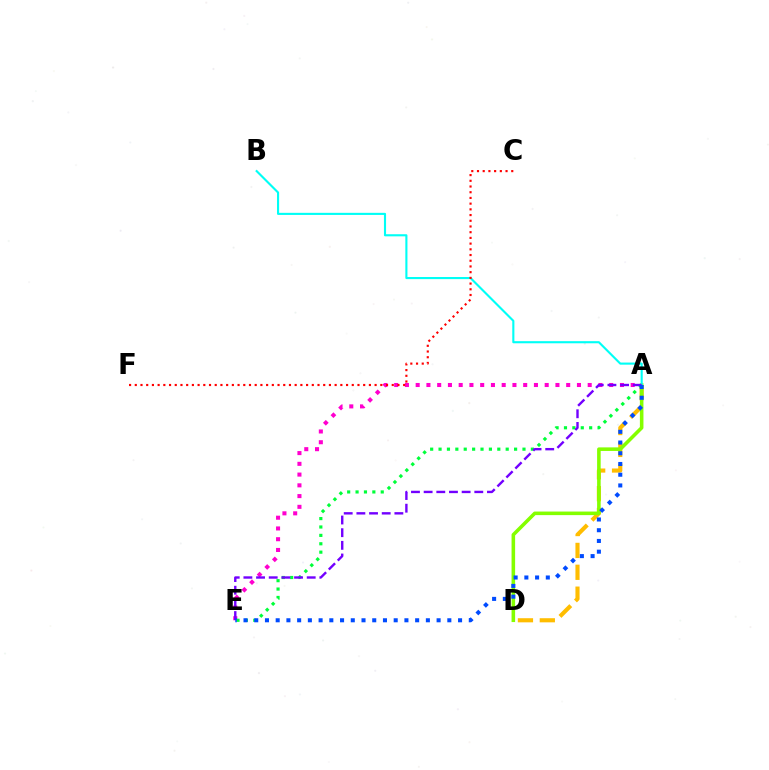{('A', 'E'): [{'color': '#ff00cf', 'line_style': 'dotted', 'thickness': 2.92}, {'color': '#00ff39', 'line_style': 'dotted', 'thickness': 2.28}, {'color': '#7200ff', 'line_style': 'dashed', 'thickness': 1.72}, {'color': '#004bff', 'line_style': 'dotted', 'thickness': 2.91}], ('A', 'D'): [{'color': '#ffbd00', 'line_style': 'dashed', 'thickness': 2.97}, {'color': '#84ff00', 'line_style': 'solid', 'thickness': 2.57}], ('A', 'B'): [{'color': '#00fff6', 'line_style': 'solid', 'thickness': 1.52}], ('C', 'F'): [{'color': '#ff0000', 'line_style': 'dotted', 'thickness': 1.55}]}